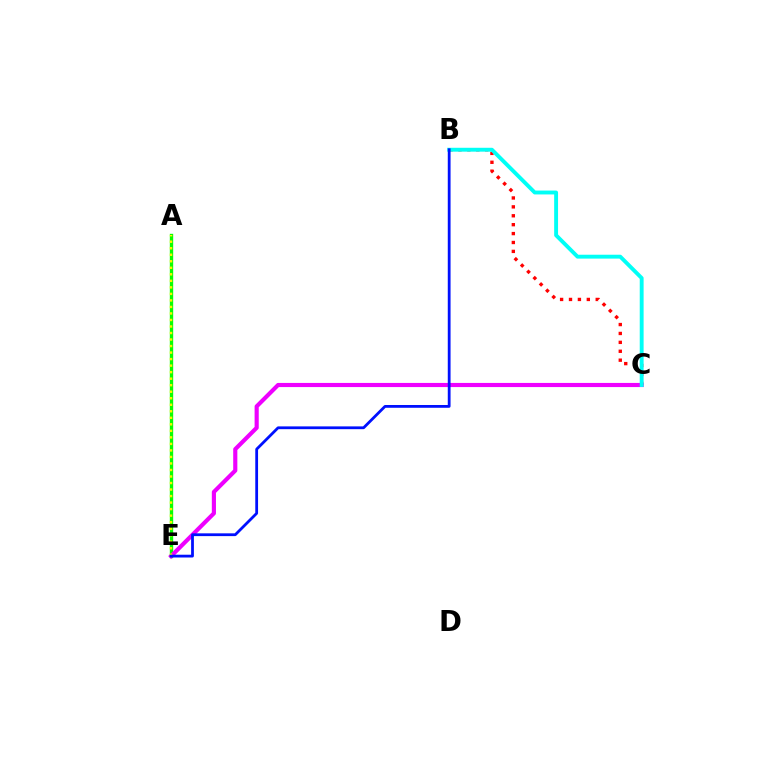{('A', 'E'): [{'color': '#08ff00', 'line_style': 'solid', 'thickness': 2.42}, {'color': '#fcf500', 'line_style': 'dotted', 'thickness': 1.77}], ('B', 'C'): [{'color': '#ff0000', 'line_style': 'dotted', 'thickness': 2.42}, {'color': '#00fff6', 'line_style': 'solid', 'thickness': 2.8}], ('C', 'E'): [{'color': '#ee00ff', 'line_style': 'solid', 'thickness': 2.98}], ('B', 'E'): [{'color': '#0010ff', 'line_style': 'solid', 'thickness': 2.0}]}